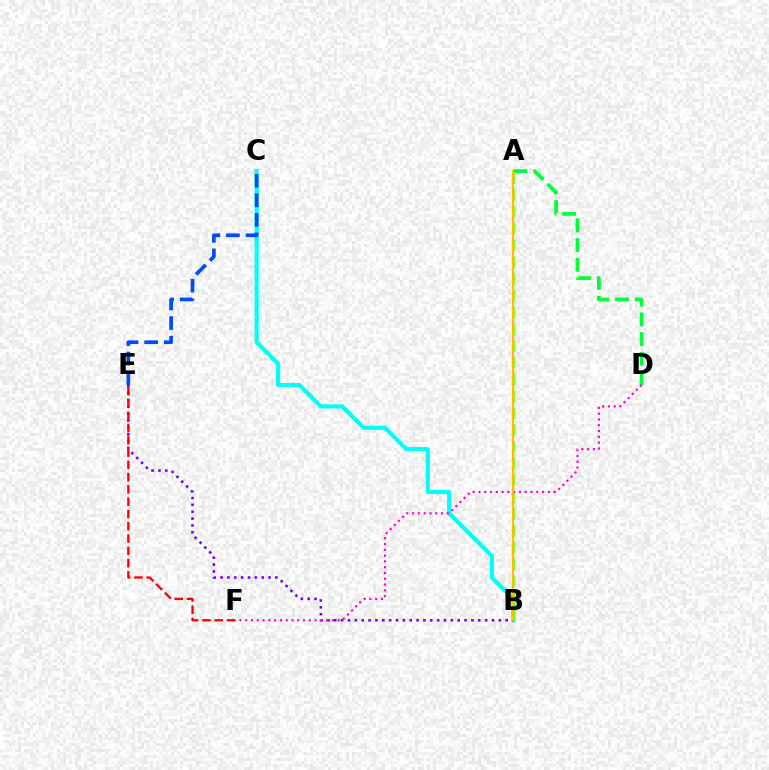{('B', 'C'): [{'color': '#00fff6', 'line_style': 'solid', 'thickness': 2.99}], ('A', 'D'): [{'color': '#00ff39', 'line_style': 'dashed', 'thickness': 2.69}], ('A', 'B'): [{'color': '#84ff00', 'line_style': 'dashed', 'thickness': 2.28}, {'color': '#ffbd00', 'line_style': 'solid', 'thickness': 1.53}], ('B', 'E'): [{'color': '#7200ff', 'line_style': 'dotted', 'thickness': 1.86}], ('D', 'F'): [{'color': '#ff00cf', 'line_style': 'dotted', 'thickness': 1.57}], ('E', 'F'): [{'color': '#ff0000', 'line_style': 'dashed', 'thickness': 1.67}], ('C', 'E'): [{'color': '#004bff', 'line_style': 'dashed', 'thickness': 2.66}]}